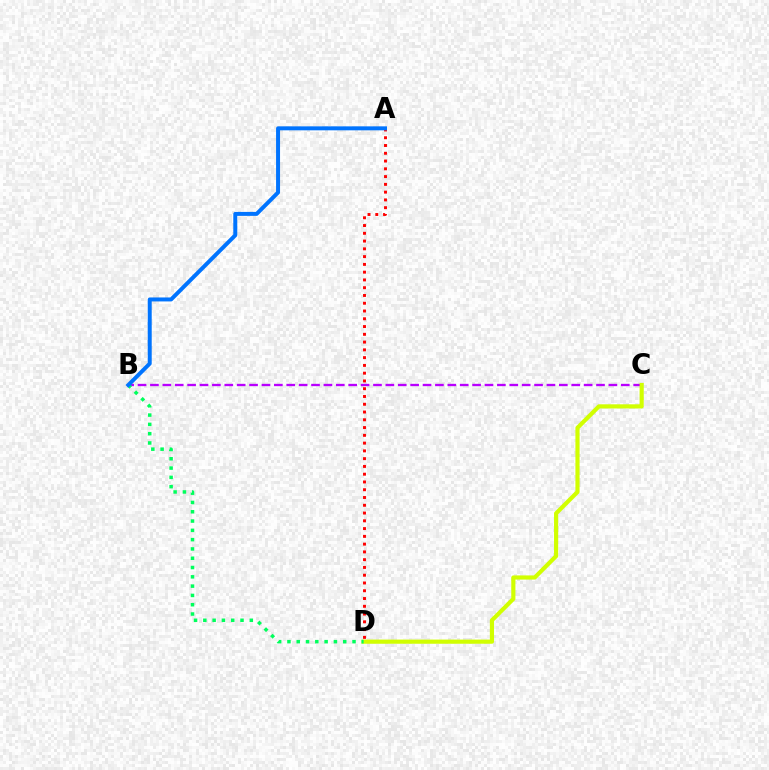{('A', 'D'): [{'color': '#ff0000', 'line_style': 'dotted', 'thickness': 2.11}], ('B', 'C'): [{'color': '#b900ff', 'line_style': 'dashed', 'thickness': 1.68}], ('C', 'D'): [{'color': '#d1ff00', 'line_style': 'solid', 'thickness': 3.0}], ('B', 'D'): [{'color': '#00ff5c', 'line_style': 'dotted', 'thickness': 2.53}], ('A', 'B'): [{'color': '#0074ff', 'line_style': 'solid', 'thickness': 2.86}]}